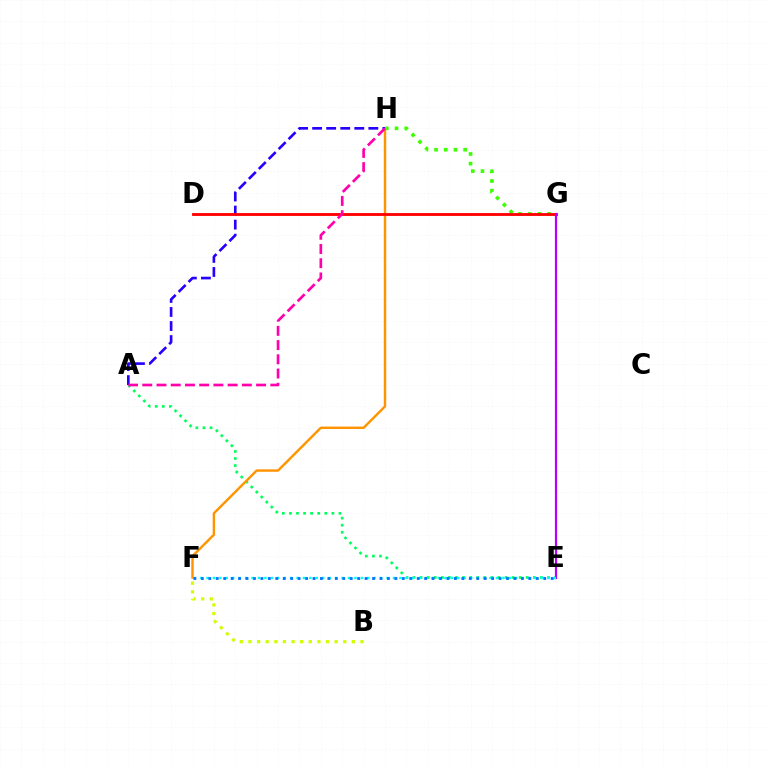{('A', 'E'): [{'color': '#00ff5c', 'line_style': 'dotted', 'thickness': 1.92}], ('F', 'H'): [{'color': '#ff9400', 'line_style': 'solid', 'thickness': 1.75}], ('G', 'H'): [{'color': '#3dff00', 'line_style': 'dotted', 'thickness': 2.63}], ('B', 'F'): [{'color': '#d1ff00', 'line_style': 'dotted', 'thickness': 2.34}], ('A', 'H'): [{'color': '#2500ff', 'line_style': 'dashed', 'thickness': 1.91}, {'color': '#ff00ac', 'line_style': 'dashed', 'thickness': 1.93}], ('D', 'G'): [{'color': '#ff0000', 'line_style': 'solid', 'thickness': 2.05}], ('E', 'G'): [{'color': '#b900ff', 'line_style': 'solid', 'thickness': 1.59}], ('E', 'F'): [{'color': '#00fff6', 'line_style': 'dotted', 'thickness': 1.75}, {'color': '#0074ff', 'line_style': 'dotted', 'thickness': 2.02}]}